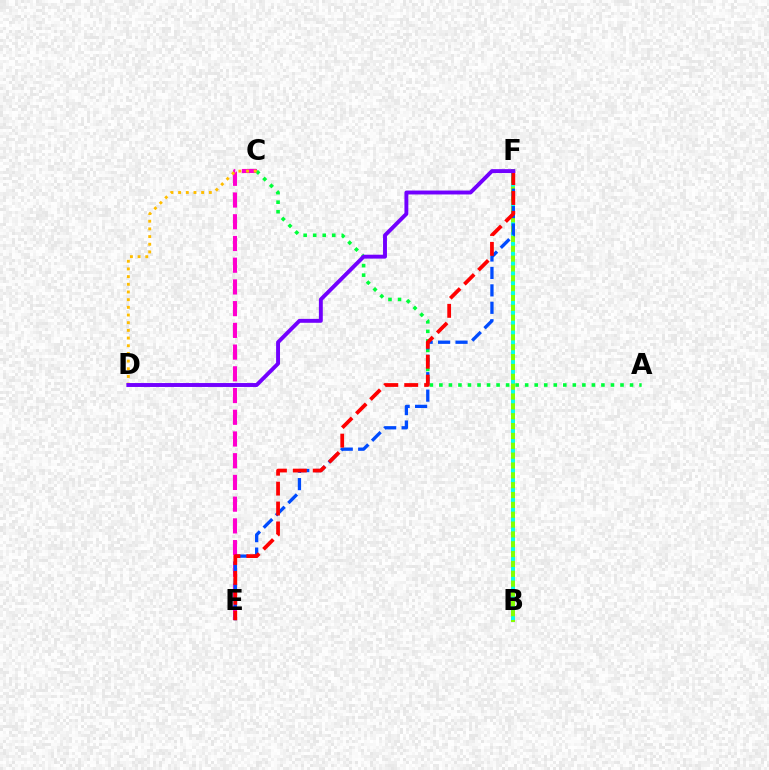{('C', 'E'): [{'color': '#ff00cf', 'line_style': 'dashed', 'thickness': 2.95}], ('A', 'C'): [{'color': '#00ff39', 'line_style': 'dotted', 'thickness': 2.59}], ('B', 'F'): [{'color': '#84ff00', 'line_style': 'solid', 'thickness': 2.86}, {'color': '#00fff6', 'line_style': 'dotted', 'thickness': 2.68}], ('C', 'D'): [{'color': '#ffbd00', 'line_style': 'dotted', 'thickness': 2.09}], ('E', 'F'): [{'color': '#004bff', 'line_style': 'dashed', 'thickness': 2.37}, {'color': '#ff0000', 'line_style': 'dashed', 'thickness': 2.71}], ('D', 'F'): [{'color': '#7200ff', 'line_style': 'solid', 'thickness': 2.82}]}